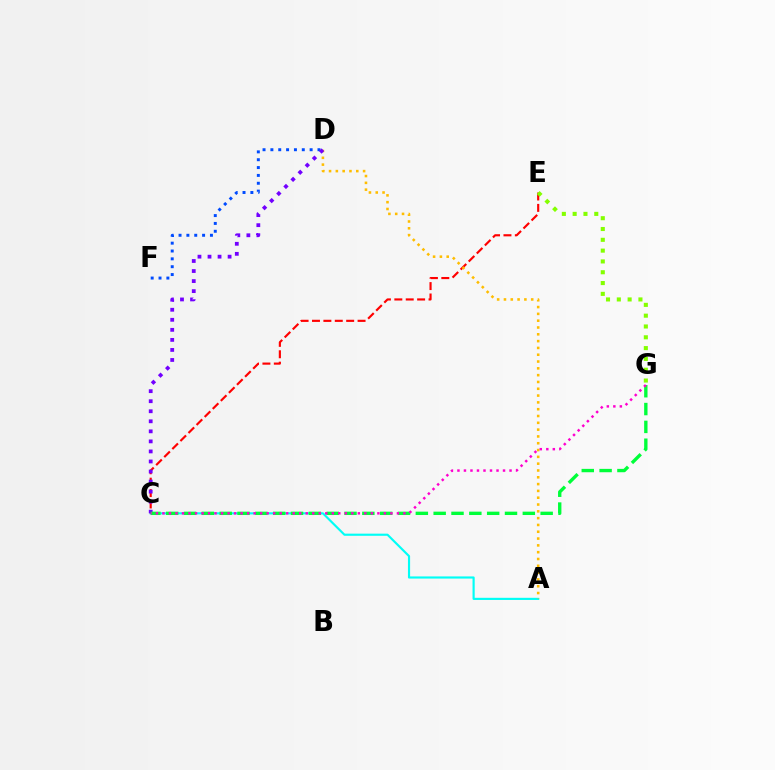{('A', 'C'): [{'color': '#00fff6', 'line_style': 'solid', 'thickness': 1.55}], ('D', 'F'): [{'color': '#004bff', 'line_style': 'dotted', 'thickness': 2.13}], ('C', 'E'): [{'color': '#ff0000', 'line_style': 'dashed', 'thickness': 1.55}], ('A', 'D'): [{'color': '#ffbd00', 'line_style': 'dotted', 'thickness': 1.85}], ('C', 'D'): [{'color': '#7200ff', 'line_style': 'dotted', 'thickness': 2.73}], ('C', 'G'): [{'color': '#00ff39', 'line_style': 'dashed', 'thickness': 2.42}, {'color': '#ff00cf', 'line_style': 'dotted', 'thickness': 1.77}], ('E', 'G'): [{'color': '#84ff00', 'line_style': 'dotted', 'thickness': 2.94}]}